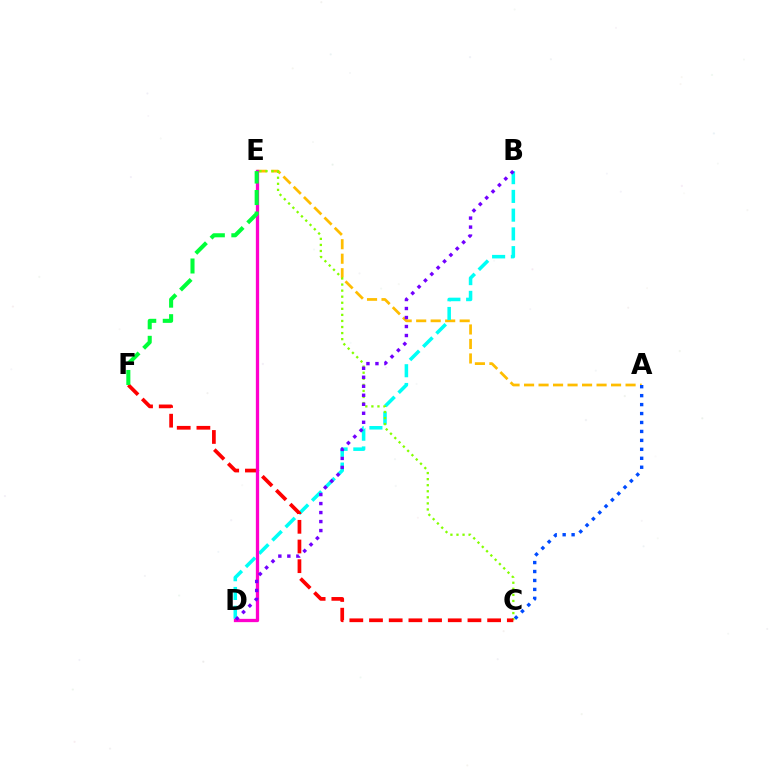{('A', 'E'): [{'color': '#ffbd00', 'line_style': 'dashed', 'thickness': 1.97}], ('A', 'C'): [{'color': '#004bff', 'line_style': 'dotted', 'thickness': 2.43}], ('B', 'D'): [{'color': '#00fff6', 'line_style': 'dashed', 'thickness': 2.55}, {'color': '#7200ff', 'line_style': 'dotted', 'thickness': 2.45}], ('C', 'E'): [{'color': '#84ff00', 'line_style': 'dotted', 'thickness': 1.65}], ('C', 'F'): [{'color': '#ff0000', 'line_style': 'dashed', 'thickness': 2.67}], ('D', 'E'): [{'color': '#ff00cf', 'line_style': 'solid', 'thickness': 2.37}], ('E', 'F'): [{'color': '#00ff39', 'line_style': 'dashed', 'thickness': 2.92}]}